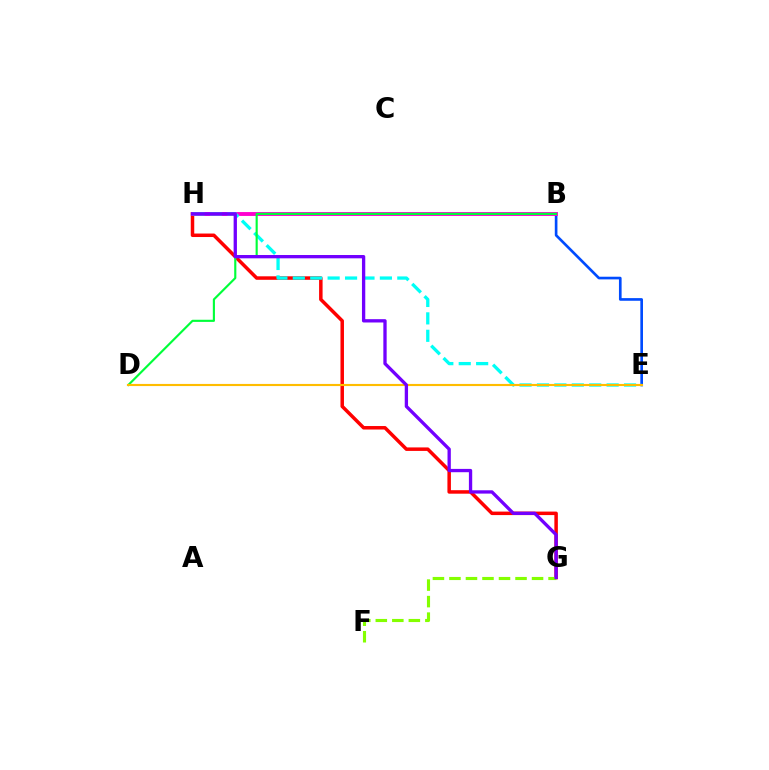{('G', 'H'): [{'color': '#ff0000', 'line_style': 'solid', 'thickness': 2.52}, {'color': '#7200ff', 'line_style': 'solid', 'thickness': 2.39}], ('B', 'E'): [{'color': '#004bff', 'line_style': 'solid', 'thickness': 1.91}], ('B', 'H'): [{'color': '#ff00cf', 'line_style': 'solid', 'thickness': 2.79}], ('E', 'H'): [{'color': '#00fff6', 'line_style': 'dashed', 'thickness': 2.37}], ('B', 'D'): [{'color': '#00ff39', 'line_style': 'solid', 'thickness': 1.54}], ('D', 'E'): [{'color': '#ffbd00', 'line_style': 'solid', 'thickness': 1.53}], ('F', 'G'): [{'color': '#84ff00', 'line_style': 'dashed', 'thickness': 2.24}]}